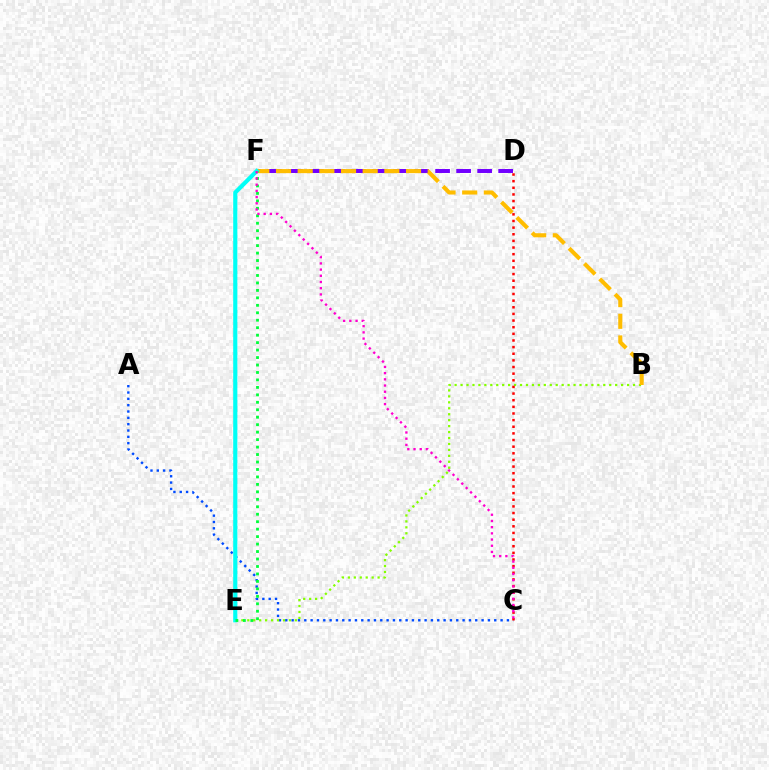{('A', 'C'): [{'color': '#004bff', 'line_style': 'dotted', 'thickness': 1.72}], ('B', 'E'): [{'color': '#84ff00', 'line_style': 'dotted', 'thickness': 1.62}], ('D', 'F'): [{'color': '#7200ff', 'line_style': 'dashed', 'thickness': 2.86}], ('C', 'D'): [{'color': '#ff0000', 'line_style': 'dotted', 'thickness': 1.8}], ('B', 'F'): [{'color': '#ffbd00', 'line_style': 'dashed', 'thickness': 2.94}], ('E', 'F'): [{'color': '#00fff6', 'line_style': 'solid', 'thickness': 2.99}, {'color': '#00ff39', 'line_style': 'dotted', 'thickness': 2.03}], ('C', 'F'): [{'color': '#ff00cf', 'line_style': 'dotted', 'thickness': 1.68}]}